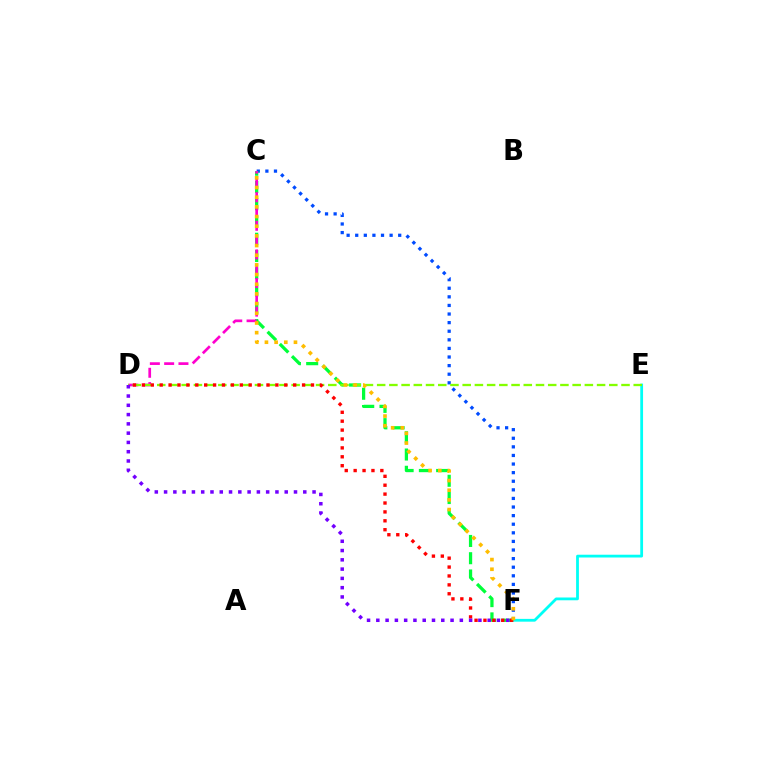{('C', 'F'): [{'color': '#004bff', 'line_style': 'dotted', 'thickness': 2.34}, {'color': '#00ff39', 'line_style': 'dashed', 'thickness': 2.34}, {'color': '#ffbd00', 'line_style': 'dotted', 'thickness': 2.63}], ('C', 'D'): [{'color': '#ff00cf', 'line_style': 'dashed', 'thickness': 1.94}], ('E', 'F'): [{'color': '#00fff6', 'line_style': 'solid', 'thickness': 2.01}], ('D', 'E'): [{'color': '#84ff00', 'line_style': 'dashed', 'thickness': 1.66}], ('D', 'F'): [{'color': '#ff0000', 'line_style': 'dotted', 'thickness': 2.42}, {'color': '#7200ff', 'line_style': 'dotted', 'thickness': 2.52}]}